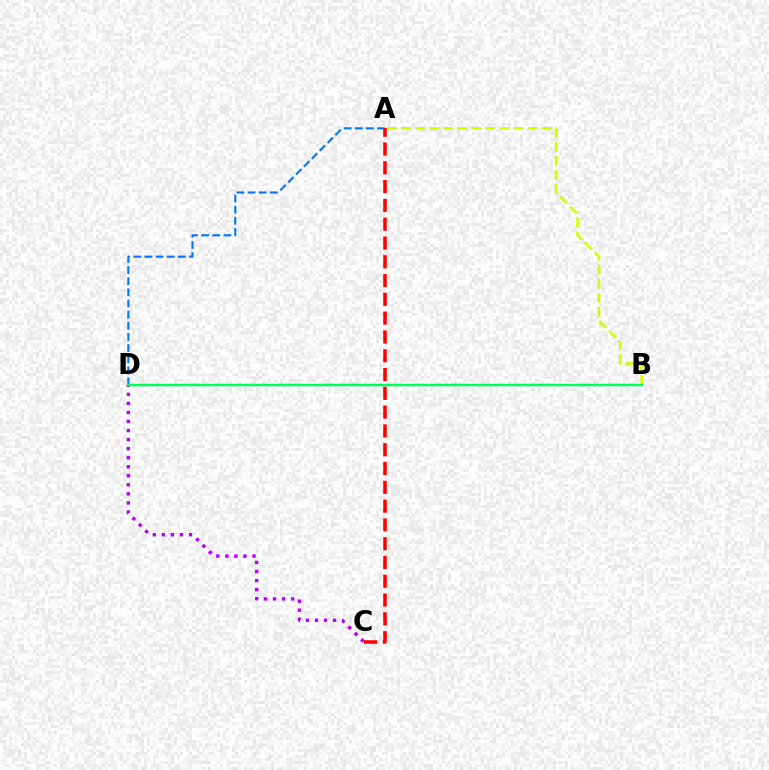{('A', 'D'): [{'color': '#0074ff', 'line_style': 'dashed', 'thickness': 1.52}], ('C', 'D'): [{'color': '#b900ff', 'line_style': 'dotted', 'thickness': 2.46}], ('A', 'C'): [{'color': '#ff0000', 'line_style': 'dashed', 'thickness': 2.55}], ('A', 'B'): [{'color': '#d1ff00', 'line_style': 'dashed', 'thickness': 1.91}], ('B', 'D'): [{'color': '#00ff5c', 'line_style': 'solid', 'thickness': 1.8}]}